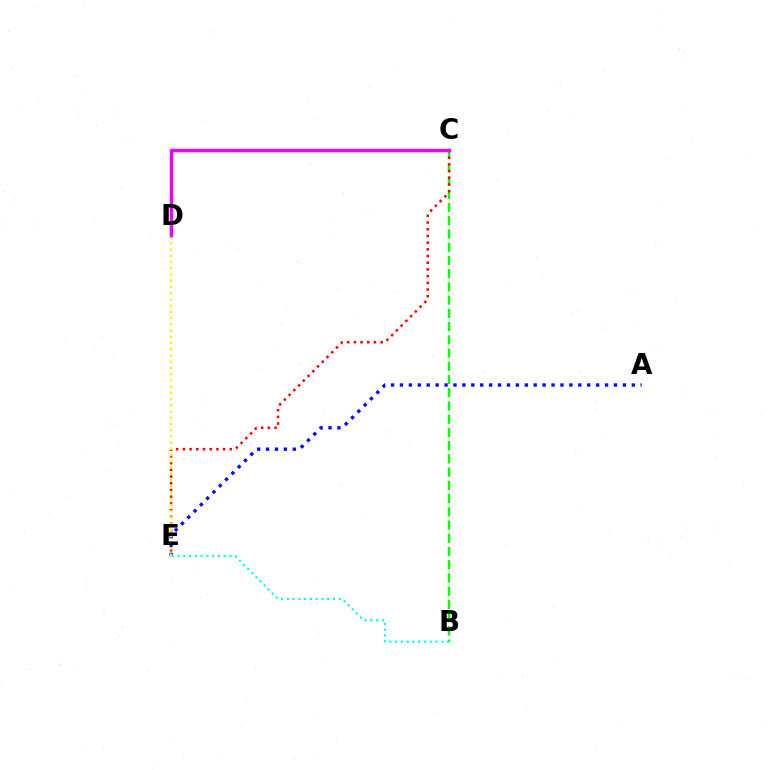{('B', 'C'): [{'color': '#08ff00', 'line_style': 'dashed', 'thickness': 1.8}], ('C', 'E'): [{'color': '#ff0000', 'line_style': 'dotted', 'thickness': 1.82}], ('A', 'E'): [{'color': '#0010ff', 'line_style': 'dotted', 'thickness': 2.42}], ('D', 'E'): [{'color': '#fcf500', 'line_style': 'dotted', 'thickness': 1.69}], ('C', 'D'): [{'color': '#ee00ff', 'line_style': 'solid', 'thickness': 2.49}], ('B', 'E'): [{'color': '#00fff6', 'line_style': 'dotted', 'thickness': 1.57}]}